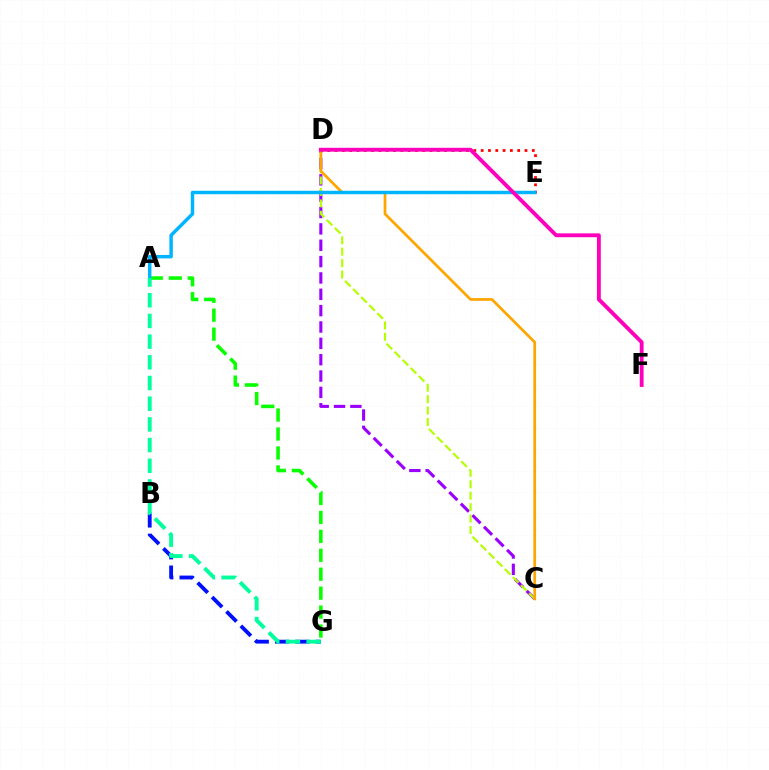{('C', 'D'): [{'color': '#9b00ff', 'line_style': 'dashed', 'thickness': 2.22}, {'color': '#b3ff00', 'line_style': 'dashed', 'thickness': 1.55}, {'color': '#ffa500', 'line_style': 'solid', 'thickness': 1.97}], ('A', 'G'): [{'color': '#08ff00', 'line_style': 'dashed', 'thickness': 2.57}, {'color': '#00ff9d', 'line_style': 'dashed', 'thickness': 2.81}], ('D', 'E'): [{'color': '#ff0000', 'line_style': 'dotted', 'thickness': 1.98}], ('B', 'G'): [{'color': '#0010ff', 'line_style': 'dashed', 'thickness': 2.76}], ('A', 'E'): [{'color': '#00b5ff', 'line_style': 'solid', 'thickness': 2.49}], ('D', 'F'): [{'color': '#ff00bd', 'line_style': 'solid', 'thickness': 2.77}]}